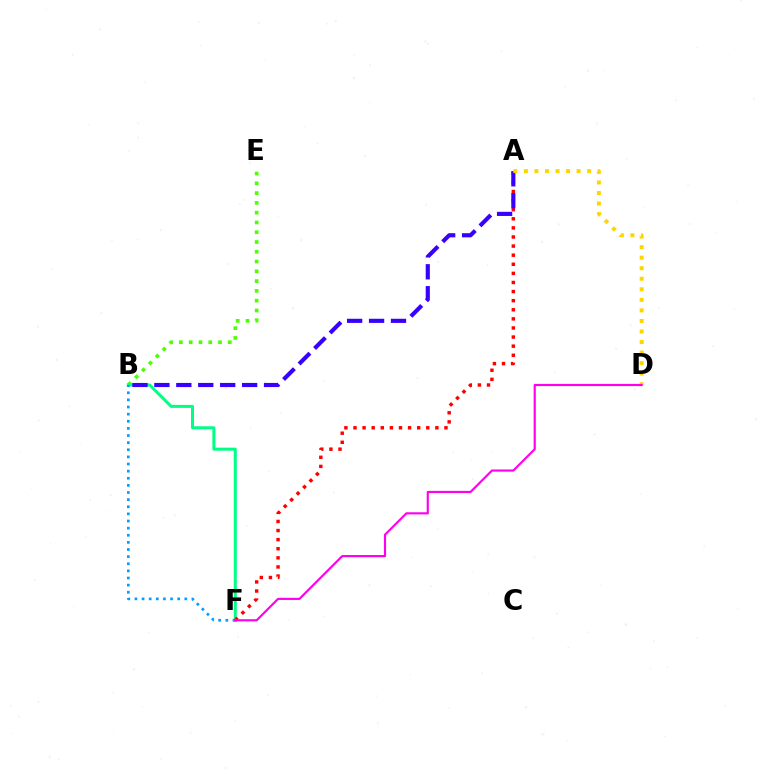{('B', 'E'): [{'color': '#4fff00', 'line_style': 'dotted', 'thickness': 2.66}], ('B', 'F'): [{'color': '#00ff86', 'line_style': 'solid', 'thickness': 2.17}, {'color': '#009eff', 'line_style': 'dotted', 'thickness': 1.94}], ('A', 'F'): [{'color': '#ff0000', 'line_style': 'dotted', 'thickness': 2.47}], ('A', 'B'): [{'color': '#3700ff', 'line_style': 'dashed', 'thickness': 2.98}], ('A', 'D'): [{'color': '#ffd500', 'line_style': 'dotted', 'thickness': 2.87}], ('D', 'F'): [{'color': '#ff00ed', 'line_style': 'solid', 'thickness': 1.55}]}